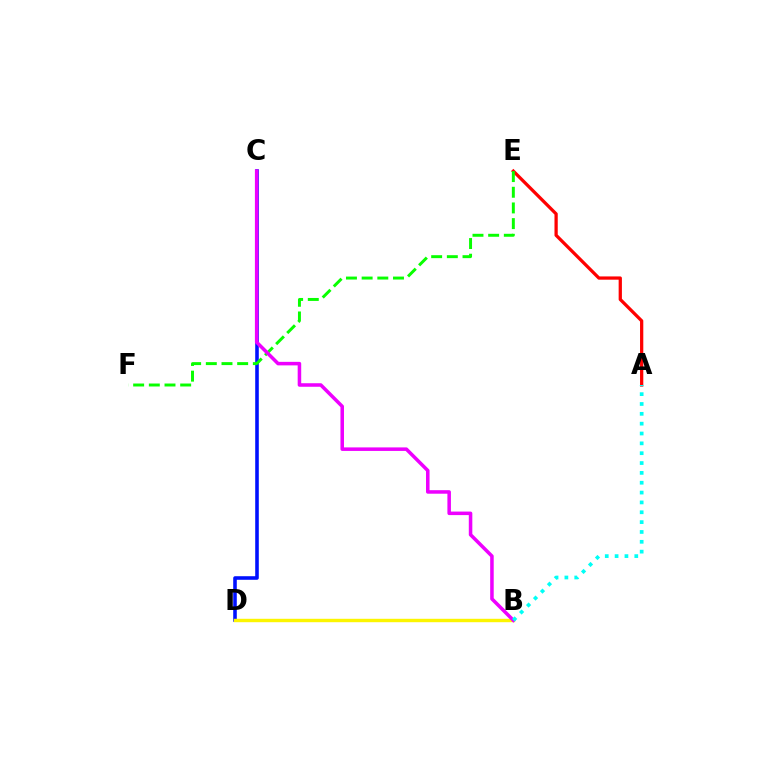{('A', 'E'): [{'color': '#ff0000', 'line_style': 'solid', 'thickness': 2.35}], ('C', 'D'): [{'color': '#0010ff', 'line_style': 'solid', 'thickness': 2.58}], ('B', 'D'): [{'color': '#fcf500', 'line_style': 'solid', 'thickness': 2.45}], ('E', 'F'): [{'color': '#08ff00', 'line_style': 'dashed', 'thickness': 2.13}], ('B', 'C'): [{'color': '#ee00ff', 'line_style': 'solid', 'thickness': 2.54}], ('A', 'B'): [{'color': '#00fff6', 'line_style': 'dotted', 'thickness': 2.67}]}